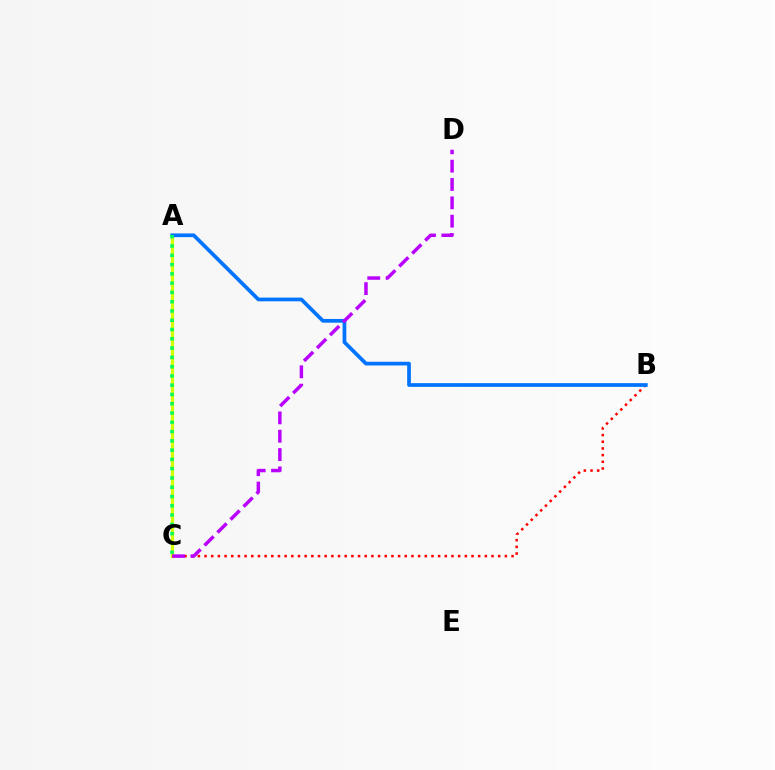{('A', 'C'): [{'color': '#d1ff00', 'line_style': 'solid', 'thickness': 2.36}, {'color': '#00ff5c', 'line_style': 'dotted', 'thickness': 2.52}], ('B', 'C'): [{'color': '#ff0000', 'line_style': 'dotted', 'thickness': 1.81}], ('A', 'B'): [{'color': '#0074ff', 'line_style': 'solid', 'thickness': 2.68}], ('C', 'D'): [{'color': '#b900ff', 'line_style': 'dashed', 'thickness': 2.49}]}